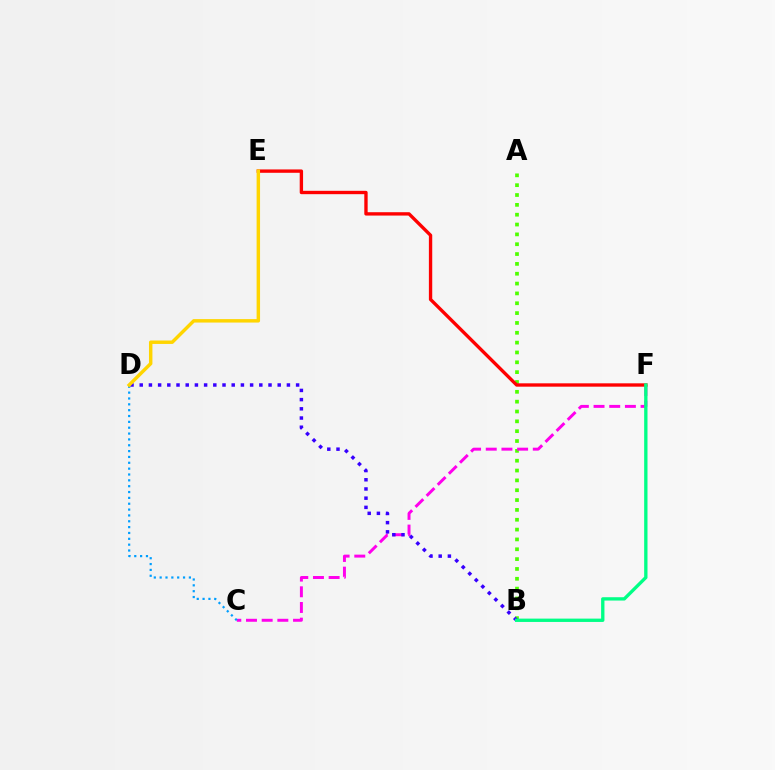{('A', 'B'): [{'color': '#4fff00', 'line_style': 'dotted', 'thickness': 2.67}], ('C', 'F'): [{'color': '#ff00ed', 'line_style': 'dashed', 'thickness': 2.13}], ('E', 'F'): [{'color': '#ff0000', 'line_style': 'solid', 'thickness': 2.41}], ('C', 'D'): [{'color': '#009eff', 'line_style': 'dotted', 'thickness': 1.59}], ('B', 'D'): [{'color': '#3700ff', 'line_style': 'dotted', 'thickness': 2.5}], ('D', 'E'): [{'color': '#ffd500', 'line_style': 'solid', 'thickness': 2.48}], ('B', 'F'): [{'color': '#00ff86', 'line_style': 'solid', 'thickness': 2.4}]}